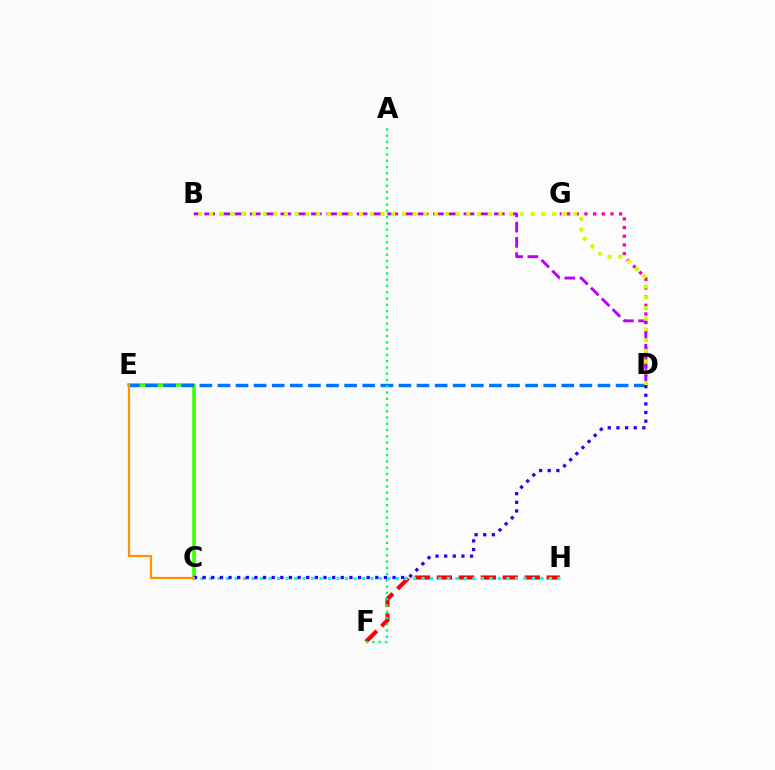{('D', 'G'): [{'color': '#ff00ac', 'line_style': 'dotted', 'thickness': 2.36}], ('F', 'H'): [{'color': '#ff0000', 'line_style': 'dashed', 'thickness': 2.98}], ('C', 'H'): [{'color': '#00fff6', 'line_style': 'dotted', 'thickness': 2.31}], ('B', 'D'): [{'color': '#b900ff', 'line_style': 'dashed', 'thickness': 2.07}, {'color': '#d1ff00', 'line_style': 'dotted', 'thickness': 2.91}], ('C', 'E'): [{'color': '#3dff00', 'line_style': 'solid', 'thickness': 2.58}, {'color': '#ff9400', 'line_style': 'solid', 'thickness': 1.61}], ('D', 'E'): [{'color': '#0074ff', 'line_style': 'dashed', 'thickness': 2.46}], ('C', 'D'): [{'color': '#2500ff', 'line_style': 'dotted', 'thickness': 2.35}], ('A', 'F'): [{'color': '#00ff5c', 'line_style': 'dotted', 'thickness': 1.7}]}